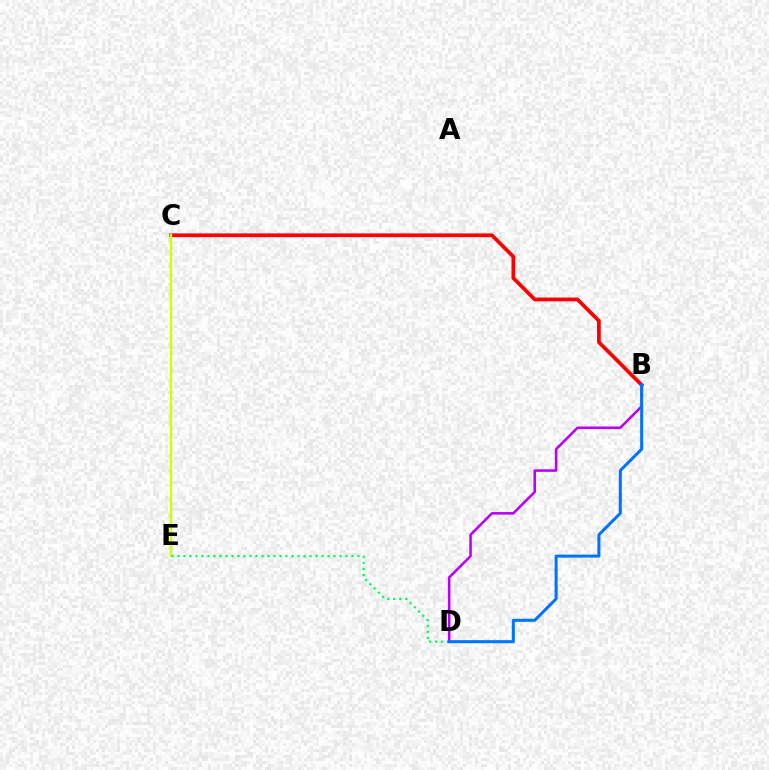{('B', 'C'): [{'color': '#ff0000', 'line_style': 'solid', 'thickness': 2.69}], ('C', 'E'): [{'color': '#d1ff00', 'line_style': 'solid', 'thickness': 1.7}], ('D', 'E'): [{'color': '#00ff5c', 'line_style': 'dotted', 'thickness': 1.63}], ('B', 'D'): [{'color': '#b900ff', 'line_style': 'solid', 'thickness': 1.84}, {'color': '#0074ff', 'line_style': 'solid', 'thickness': 2.18}]}